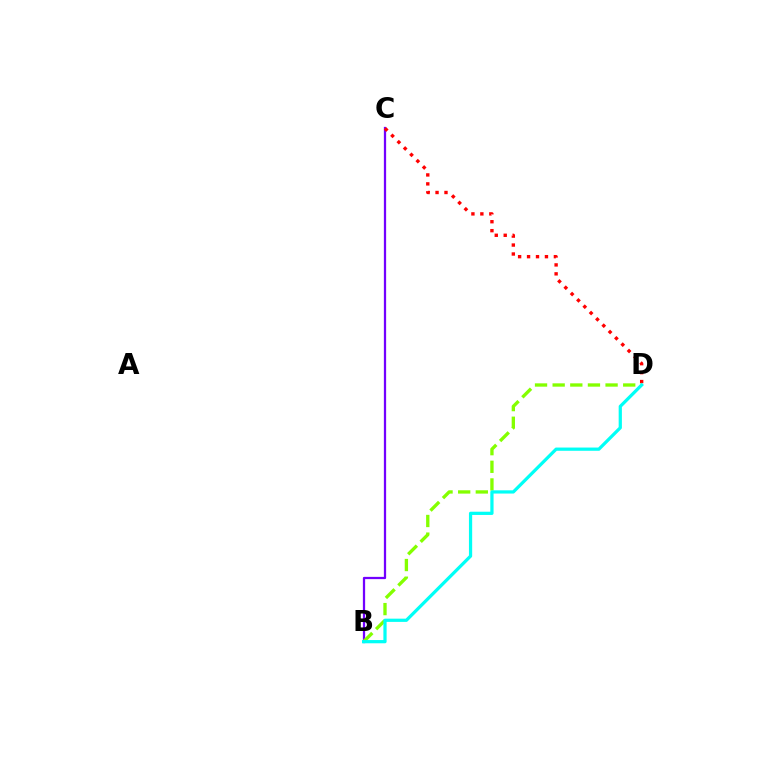{('B', 'C'): [{'color': '#7200ff', 'line_style': 'solid', 'thickness': 1.63}], ('B', 'D'): [{'color': '#84ff00', 'line_style': 'dashed', 'thickness': 2.4}, {'color': '#00fff6', 'line_style': 'solid', 'thickness': 2.33}], ('C', 'D'): [{'color': '#ff0000', 'line_style': 'dotted', 'thickness': 2.43}]}